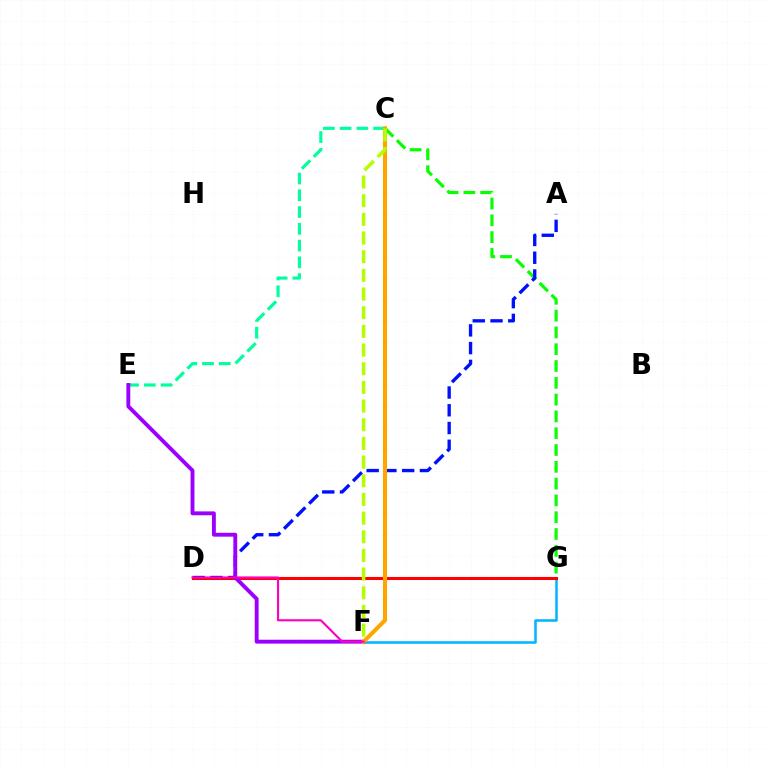{('C', 'G'): [{'color': '#08ff00', 'line_style': 'dashed', 'thickness': 2.28}], ('A', 'D'): [{'color': '#0010ff', 'line_style': 'dashed', 'thickness': 2.41}], ('F', 'G'): [{'color': '#00b5ff', 'line_style': 'solid', 'thickness': 1.82}], ('C', 'E'): [{'color': '#00ff9d', 'line_style': 'dashed', 'thickness': 2.28}], ('D', 'G'): [{'color': '#ff0000', 'line_style': 'solid', 'thickness': 2.19}], ('E', 'F'): [{'color': '#9b00ff', 'line_style': 'solid', 'thickness': 2.8}], ('C', 'F'): [{'color': '#ffa500', 'line_style': 'solid', 'thickness': 2.95}, {'color': '#b3ff00', 'line_style': 'dashed', 'thickness': 2.54}], ('D', 'F'): [{'color': '#ff00bd', 'line_style': 'solid', 'thickness': 1.53}]}